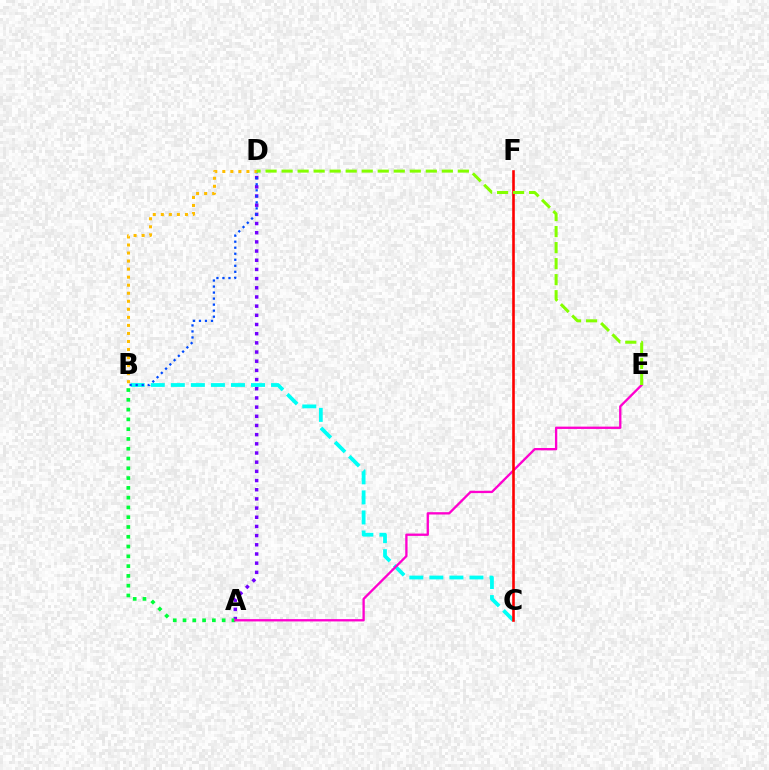{('B', 'C'): [{'color': '#00fff6', 'line_style': 'dashed', 'thickness': 2.72}], ('A', 'D'): [{'color': '#7200ff', 'line_style': 'dotted', 'thickness': 2.49}], ('A', 'B'): [{'color': '#00ff39', 'line_style': 'dotted', 'thickness': 2.66}], ('B', 'D'): [{'color': '#004bff', 'line_style': 'dotted', 'thickness': 1.64}, {'color': '#ffbd00', 'line_style': 'dotted', 'thickness': 2.18}], ('A', 'E'): [{'color': '#ff00cf', 'line_style': 'solid', 'thickness': 1.67}], ('C', 'F'): [{'color': '#ff0000', 'line_style': 'solid', 'thickness': 1.88}], ('D', 'E'): [{'color': '#84ff00', 'line_style': 'dashed', 'thickness': 2.18}]}